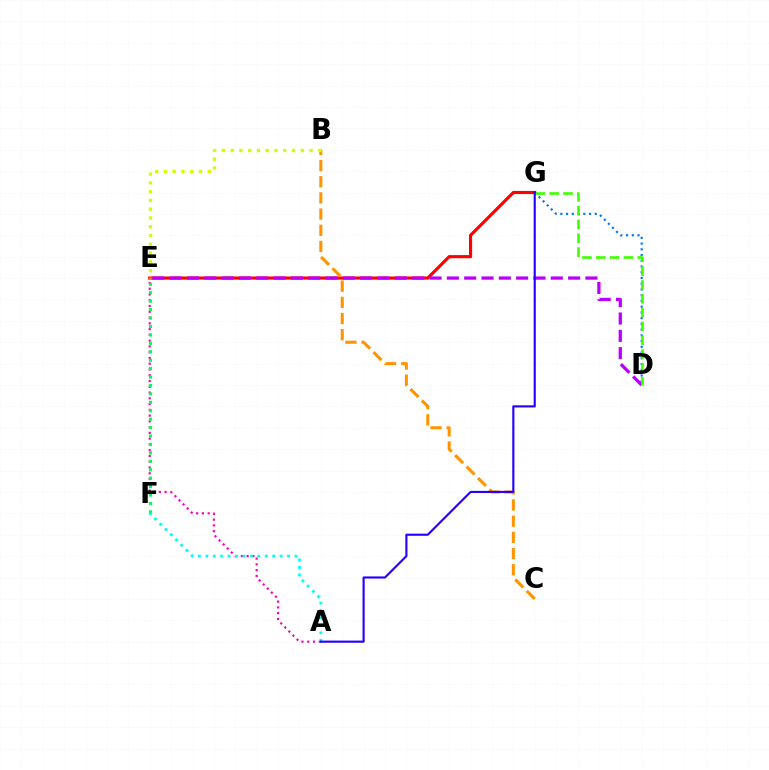{('E', 'G'): [{'color': '#ff0000', 'line_style': 'solid', 'thickness': 2.26}], ('B', 'C'): [{'color': '#ff9400', 'line_style': 'dashed', 'thickness': 2.2}], ('A', 'E'): [{'color': '#ff00ac', 'line_style': 'dotted', 'thickness': 1.57}], ('D', 'E'): [{'color': '#b900ff', 'line_style': 'dashed', 'thickness': 2.35}], ('A', 'F'): [{'color': '#00fff6', 'line_style': 'dotted', 'thickness': 2.02}], ('D', 'G'): [{'color': '#0074ff', 'line_style': 'dotted', 'thickness': 1.56}, {'color': '#3dff00', 'line_style': 'dashed', 'thickness': 1.88}], ('E', 'F'): [{'color': '#00ff5c', 'line_style': 'dotted', 'thickness': 2.29}], ('B', 'E'): [{'color': '#d1ff00', 'line_style': 'dotted', 'thickness': 2.38}], ('A', 'G'): [{'color': '#2500ff', 'line_style': 'solid', 'thickness': 1.54}]}